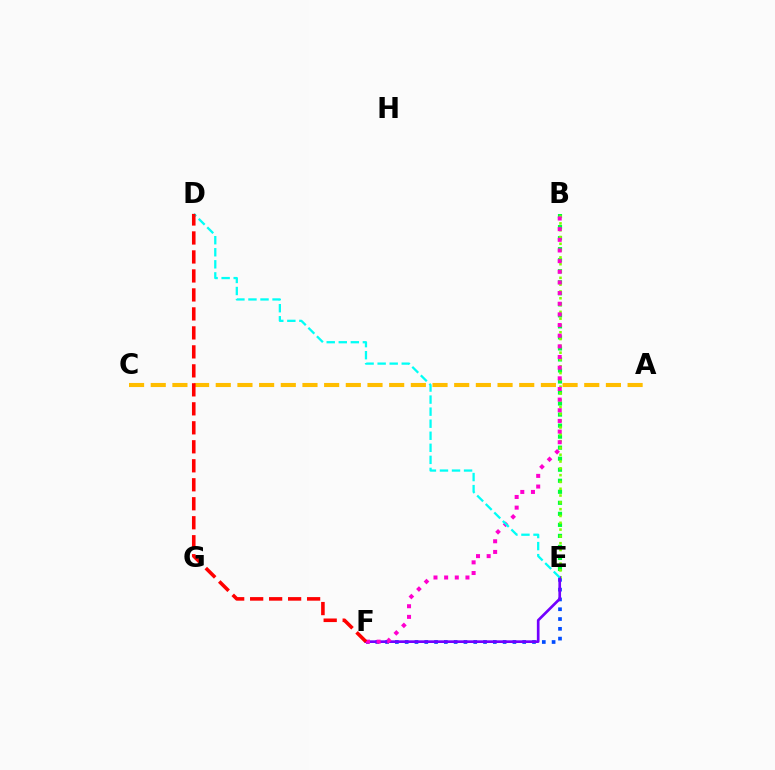{('B', 'E'): [{'color': '#00ff39', 'line_style': 'dotted', 'thickness': 3.0}, {'color': '#84ff00', 'line_style': 'dotted', 'thickness': 1.85}], ('E', 'F'): [{'color': '#004bff', 'line_style': 'dotted', 'thickness': 2.66}, {'color': '#7200ff', 'line_style': 'solid', 'thickness': 1.92}], ('A', 'C'): [{'color': '#ffbd00', 'line_style': 'dashed', 'thickness': 2.94}], ('B', 'F'): [{'color': '#ff00cf', 'line_style': 'dotted', 'thickness': 2.89}], ('D', 'E'): [{'color': '#00fff6', 'line_style': 'dashed', 'thickness': 1.64}], ('D', 'F'): [{'color': '#ff0000', 'line_style': 'dashed', 'thickness': 2.58}]}